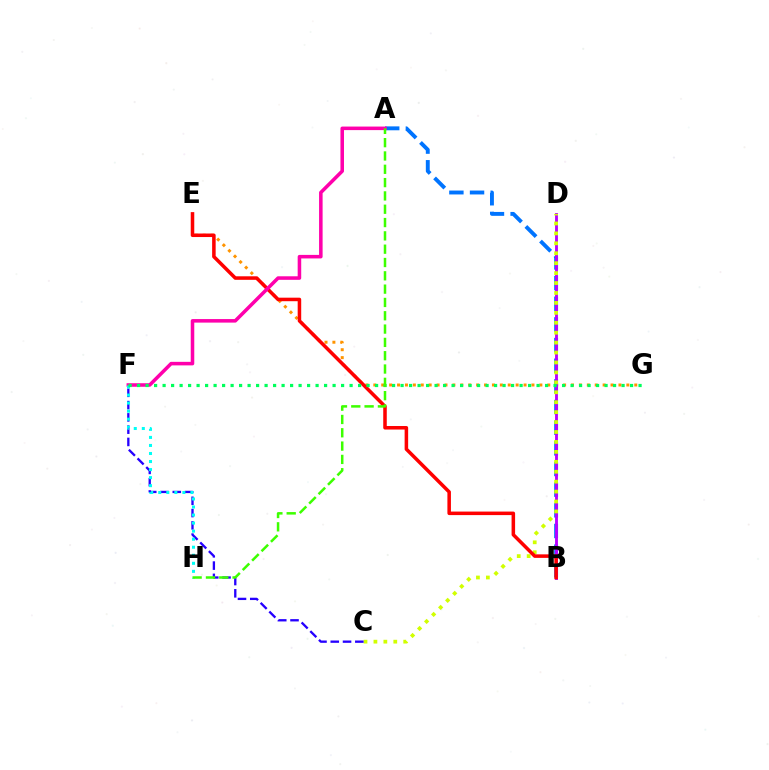{('E', 'G'): [{'color': '#ff9400', 'line_style': 'dotted', 'thickness': 2.15}], ('A', 'B'): [{'color': '#0074ff', 'line_style': 'dashed', 'thickness': 2.81}], ('B', 'D'): [{'color': '#b900ff', 'line_style': 'solid', 'thickness': 2.06}], ('C', 'D'): [{'color': '#d1ff00', 'line_style': 'dotted', 'thickness': 2.7}], ('C', 'F'): [{'color': '#2500ff', 'line_style': 'dashed', 'thickness': 1.67}], ('B', 'E'): [{'color': '#ff0000', 'line_style': 'solid', 'thickness': 2.54}], ('A', 'F'): [{'color': '#ff00ac', 'line_style': 'solid', 'thickness': 2.55}], ('F', 'H'): [{'color': '#00fff6', 'line_style': 'dotted', 'thickness': 2.19}], ('F', 'G'): [{'color': '#00ff5c', 'line_style': 'dotted', 'thickness': 2.31}], ('A', 'H'): [{'color': '#3dff00', 'line_style': 'dashed', 'thickness': 1.81}]}